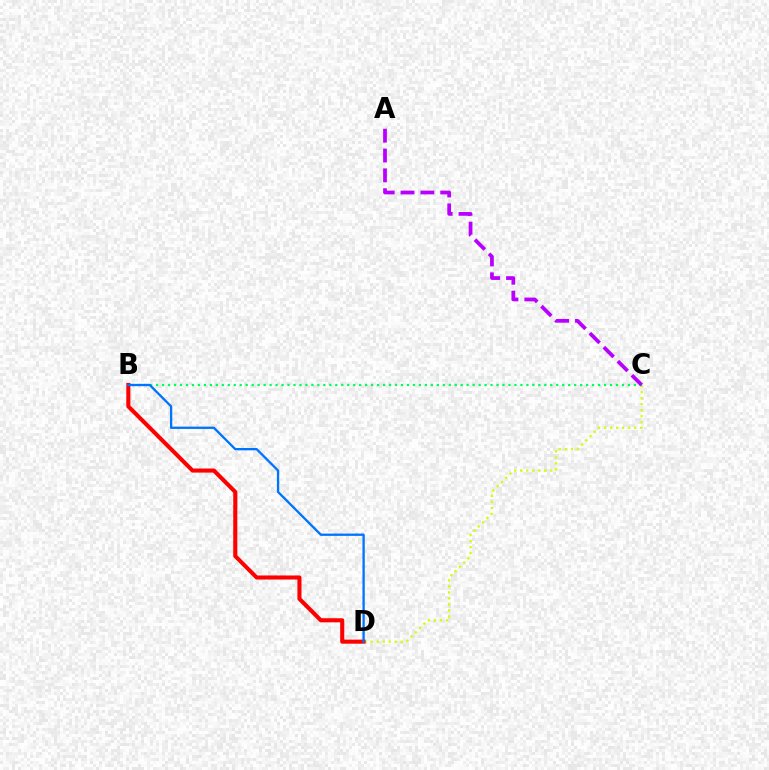{('C', 'D'): [{'color': '#d1ff00', 'line_style': 'dotted', 'thickness': 1.63}], ('B', 'C'): [{'color': '#00ff5c', 'line_style': 'dotted', 'thickness': 1.62}], ('B', 'D'): [{'color': '#ff0000', 'line_style': 'solid', 'thickness': 2.93}, {'color': '#0074ff', 'line_style': 'solid', 'thickness': 1.66}], ('A', 'C'): [{'color': '#b900ff', 'line_style': 'dashed', 'thickness': 2.69}]}